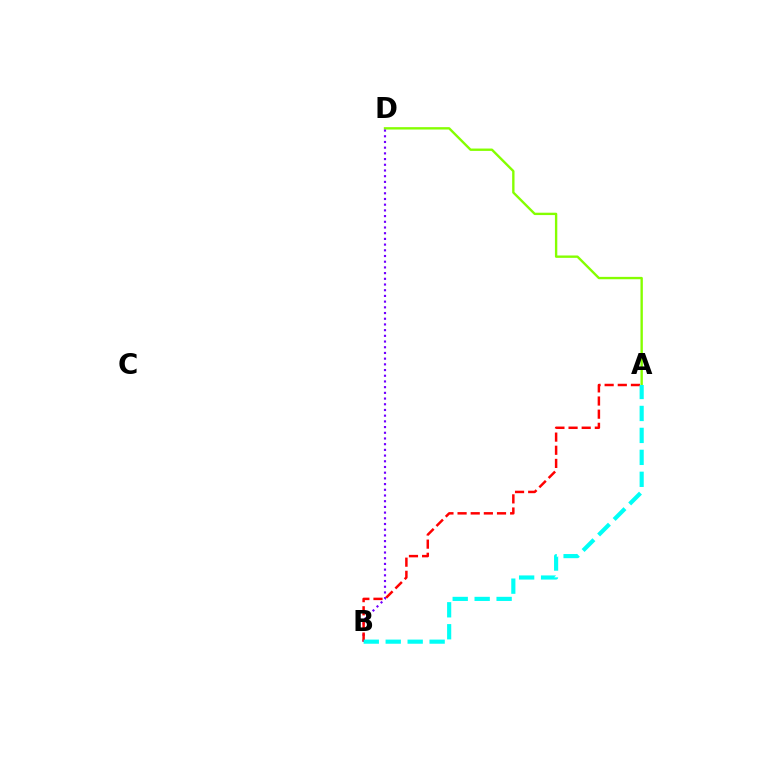{('A', 'D'): [{'color': '#84ff00', 'line_style': 'solid', 'thickness': 1.71}], ('B', 'D'): [{'color': '#7200ff', 'line_style': 'dotted', 'thickness': 1.55}], ('A', 'B'): [{'color': '#ff0000', 'line_style': 'dashed', 'thickness': 1.79}, {'color': '#00fff6', 'line_style': 'dashed', 'thickness': 2.98}]}